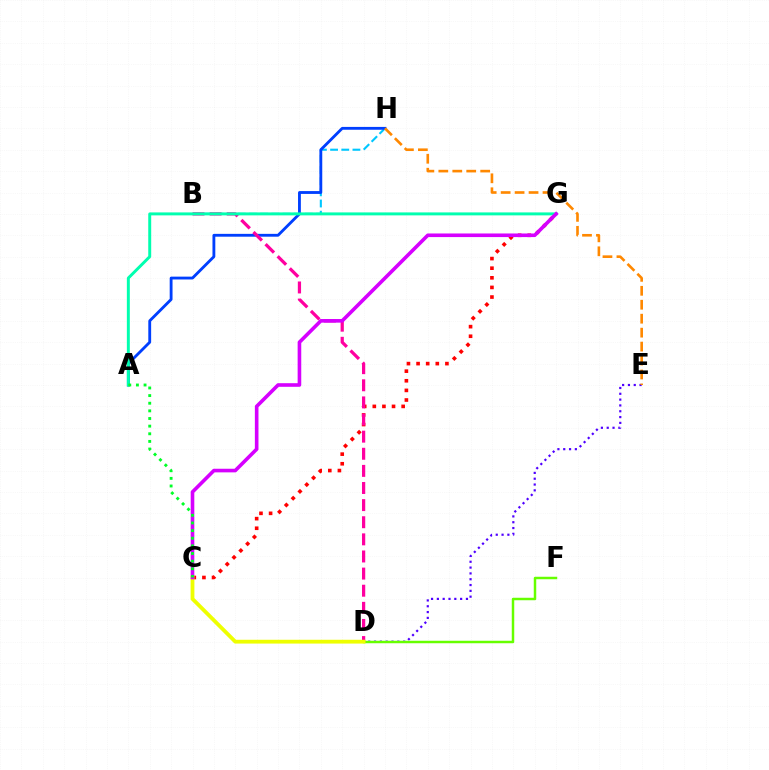{('D', 'E'): [{'color': '#4f00ff', 'line_style': 'dotted', 'thickness': 1.58}], ('B', 'H'): [{'color': '#00c7ff', 'line_style': 'dashed', 'thickness': 1.52}], ('A', 'H'): [{'color': '#003fff', 'line_style': 'solid', 'thickness': 2.04}], ('D', 'F'): [{'color': '#66ff00', 'line_style': 'solid', 'thickness': 1.79}], ('C', 'G'): [{'color': '#ff0000', 'line_style': 'dotted', 'thickness': 2.61}, {'color': '#d600ff', 'line_style': 'solid', 'thickness': 2.6}], ('B', 'D'): [{'color': '#ff00a0', 'line_style': 'dashed', 'thickness': 2.33}], ('A', 'G'): [{'color': '#00ffaf', 'line_style': 'solid', 'thickness': 2.13}], ('C', 'D'): [{'color': '#eeff00', 'line_style': 'solid', 'thickness': 2.74}], ('E', 'H'): [{'color': '#ff8800', 'line_style': 'dashed', 'thickness': 1.9}], ('A', 'C'): [{'color': '#00ff27', 'line_style': 'dotted', 'thickness': 2.07}]}